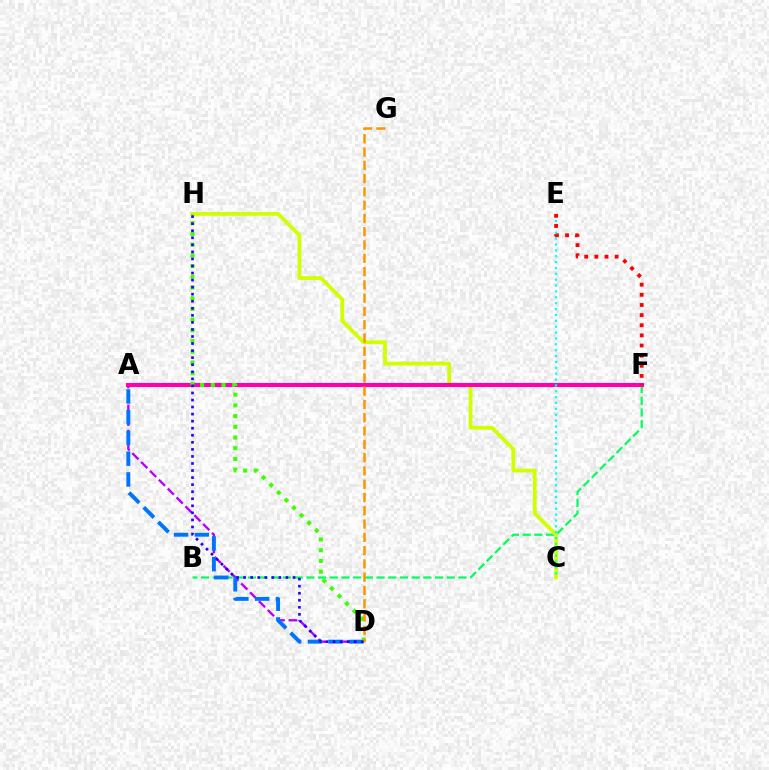{('B', 'F'): [{'color': '#00ff5c', 'line_style': 'dashed', 'thickness': 1.59}], ('A', 'D'): [{'color': '#b900ff', 'line_style': 'dashed', 'thickness': 1.7}, {'color': '#0074ff', 'line_style': 'dashed', 'thickness': 2.82}], ('C', 'H'): [{'color': '#d1ff00', 'line_style': 'solid', 'thickness': 2.71}], ('A', 'F'): [{'color': '#ff00ac', 'line_style': 'solid', 'thickness': 2.96}], ('D', 'H'): [{'color': '#3dff00', 'line_style': 'dotted', 'thickness': 2.91}, {'color': '#2500ff', 'line_style': 'dotted', 'thickness': 1.92}], ('C', 'E'): [{'color': '#00fff6', 'line_style': 'dotted', 'thickness': 1.6}], ('D', 'G'): [{'color': '#ff9400', 'line_style': 'dashed', 'thickness': 1.81}], ('E', 'F'): [{'color': '#ff0000', 'line_style': 'dotted', 'thickness': 2.75}]}